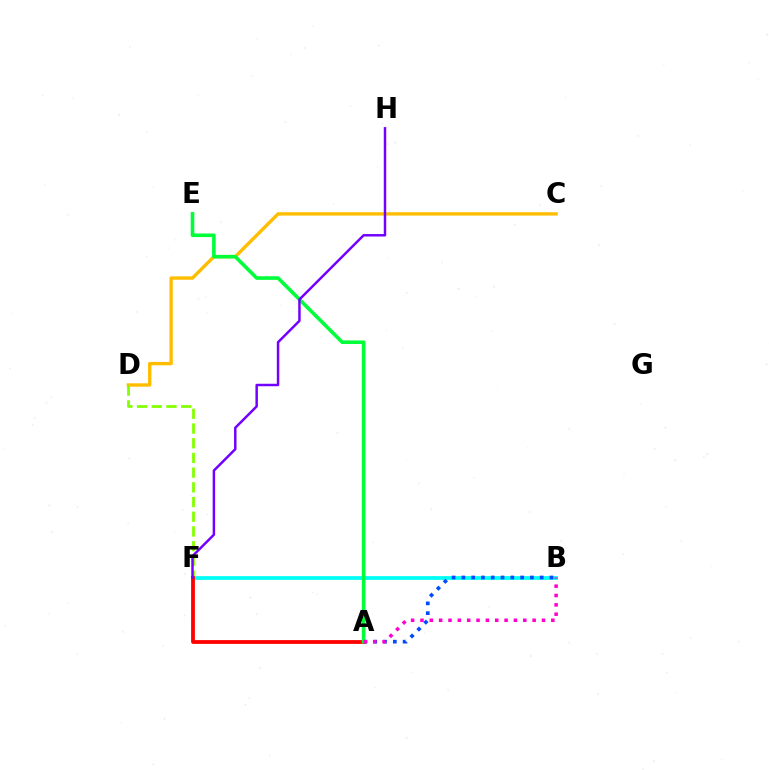{('C', 'D'): [{'color': '#ffbd00', 'line_style': 'solid', 'thickness': 2.43}], ('D', 'F'): [{'color': '#84ff00', 'line_style': 'dashed', 'thickness': 2.0}], ('B', 'F'): [{'color': '#00fff6', 'line_style': 'solid', 'thickness': 2.69}], ('A', 'B'): [{'color': '#004bff', 'line_style': 'dotted', 'thickness': 2.66}, {'color': '#ff00cf', 'line_style': 'dotted', 'thickness': 2.54}], ('A', 'F'): [{'color': '#ff0000', 'line_style': 'solid', 'thickness': 2.73}], ('A', 'E'): [{'color': '#00ff39', 'line_style': 'solid', 'thickness': 2.59}], ('F', 'H'): [{'color': '#7200ff', 'line_style': 'solid', 'thickness': 1.78}]}